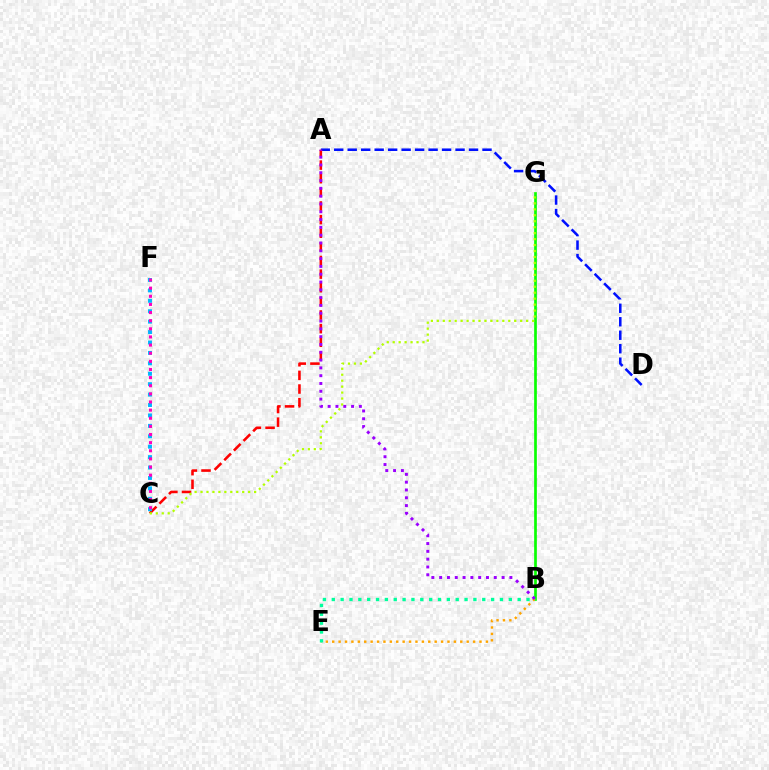{('A', 'D'): [{'color': '#0010ff', 'line_style': 'dashed', 'thickness': 1.83}], ('B', 'G'): [{'color': '#08ff00', 'line_style': 'solid', 'thickness': 1.94}], ('A', 'C'): [{'color': '#ff0000', 'line_style': 'dashed', 'thickness': 1.85}], ('C', 'G'): [{'color': '#b3ff00', 'line_style': 'dotted', 'thickness': 1.62}], ('C', 'F'): [{'color': '#00b5ff', 'line_style': 'dotted', 'thickness': 2.83}, {'color': '#ff00bd', 'line_style': 'dotted', 'thickness': 2.21}], ('B', 'E'): [{'color': '#ffa500', 'line_style': 'dotted', 'thickness': 1.74}, {'color': '#00ff9d', 'line_style': 'dotted', 'thickness': 2.4}], ('A', 'B'): [{'color': '#9b00ff', 'line_style': 'dotted', 'thickness': 2.12}]}